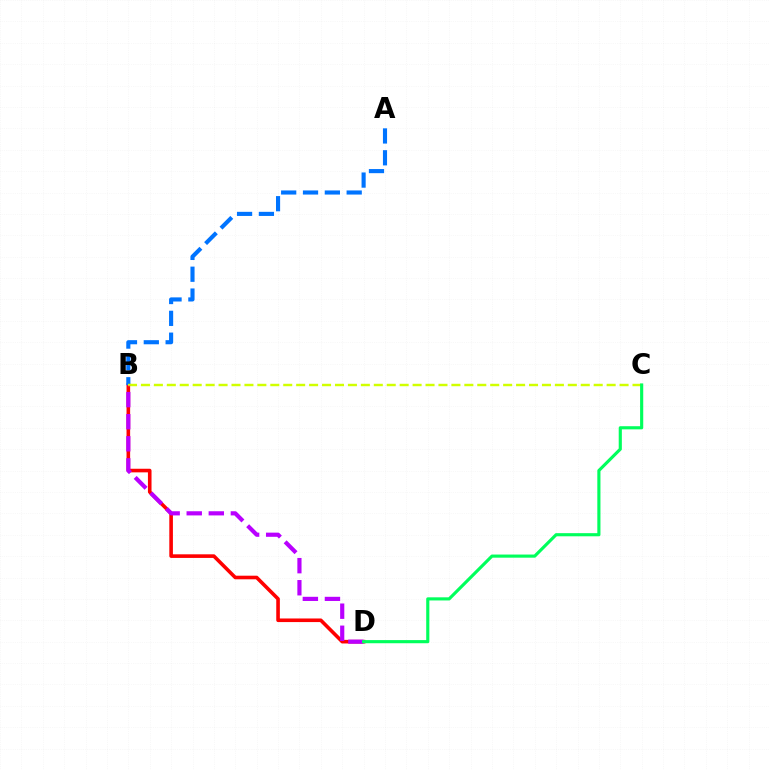{('B', 'D'): [{'color': '#ff0000', 'line_style': 'solid', 'thickness': 2.59}, {'color': '#b900ff', 'line_style': 'dashed', 'thickness': 3.0}], ('A', 'B'): [{'color': '#0074ff', 'line_style': 'dashed', 'thickness': 2.97}], ('B', 'C'): [{'color': '#d1ff00', 'line_style': 'dashed', 'thickness': 1.76}], ('C', 'D'): [{'color': '#00ff5c', 'line_style': 'solid', 'thickness': 2.26}]}